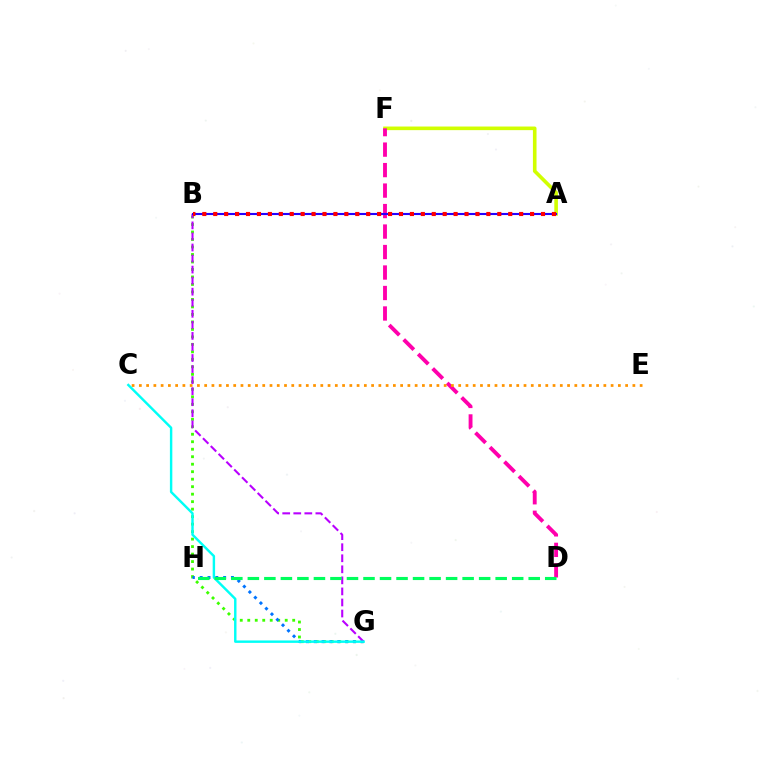{('A', 'F'): [{'color': '#d1ff00', 'line_style': 'solid', 'thickness': 2.6}], ('B', 'G'): [{'color': '#3dff00', 'line_style': 'dotted', 'thickness': 2.04}, {'color': '#b900ff', 'line_style': 'dashed', 'thickness': 1.5}], ('D', 'F'): [{'color': '#ff00ac', 'line_style': 'dashed', 'thickness': 2.78}], ('C', 'E'): [{'color': '#ff9400', 'line_style': 'dotted', 'thickness': 1.97}], ('G', 'H'): [{'color': '#0074ff', 'line_style': 'dotted', 'thickness': 2.12}], ('A', 'B'): [{'color': '#2500ff', 'line_style': 'solid', 'thickness': 1.52}, {'color': '#ff0000', 'line_style': 'dotted', 'thickness': 2.97}], ('C', 'G'): [{'color': '#00fff6', 'line_style': 'solid', 'thickness': 1.75}], ('D', 'H'): [{'color': '#00ff5c', 'line_style': 'dashed', 'thickness': 2.24}]}